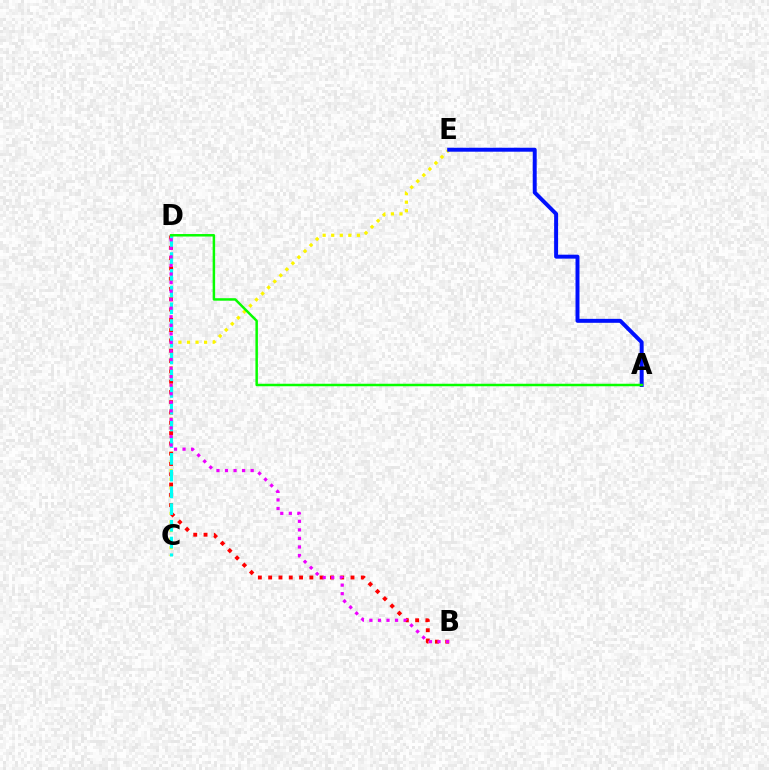{('C', 'E'): [{'color': '#fcf500', 'line_style': 'dotted', 'thickness': 2.33}], ('B', 'D'): [{'color': '#ff0000', 'line_style': 'dotted', 'thickness': 2.8}, {'color': '#ee00ff', 'line_style': 'dotted', 'thickness': 2.32}], ('A', 'E'): [{'color': '#0010ff', 'line_style': 'solid', 'thickness': 2.85}], ('C', 'D'): [{'color': '#00fff6', 'line_style': 'dashed', 'thickness': 2.27}], ('A', 'D'): [{'color': '#08ff00', 'line_style': 'solid', 'thickness': 1.79}]}